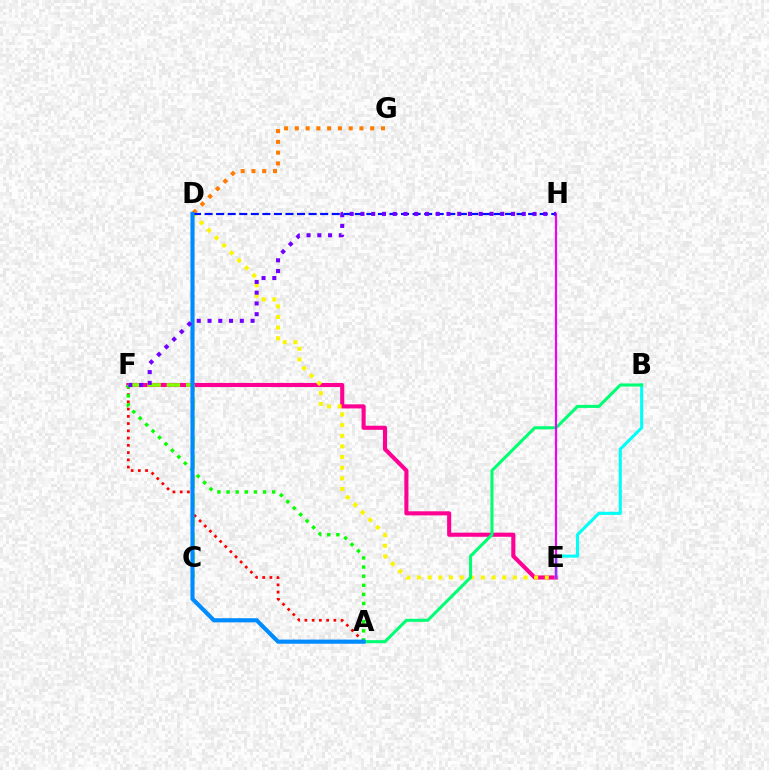{('E', 'F'): [{'color': '#ff0094', 'line_style': 'solid', 'thickness': 2.95}], ('C', 'F'): [{'color': '#84ff00', 'line_style': 'dashed', 'thickness': 2.62}], ('D', 'G'): [{'color': '#ff7c00', 'line_style': 'dotted', 'thickness': 2.93}], ('B', 'E'): [{'color': '#00fff6', 'line_style': 'solid', 'thickness': 2.21}], ('A', 'F'): [{'color': '#ff0000', 'line_style': 'dotted', 'thickness': 1.97}, {'color': '#08ff00', 'line_style': 'dotted', 'thickness': 2.47}], ('D', 'E'): [{'color': '#fcf500', 'line_style': 'dotted', 'thickness': 2.89}], ('A', 'B'): [{'color': '#00ff74', 'line_style': 'solid', 'thickness': 2.2}], ('D', 'H'): [{'color': '#0010ff', 'line_style': 'dashed', 'thickness': 1.57}], ('A', 'D'): [{'color': '#008cff', 'line_style': 'solid', 'thickness': 2.98}], ('E', 'H'): [{'color': '#ee00ff', 'line_style': 'solid', 'thickness': 1.56}], ('F', 'H'): [{'color': '#7200ff', 'line_style': 'dotted', 'thickness': 2.92}]}